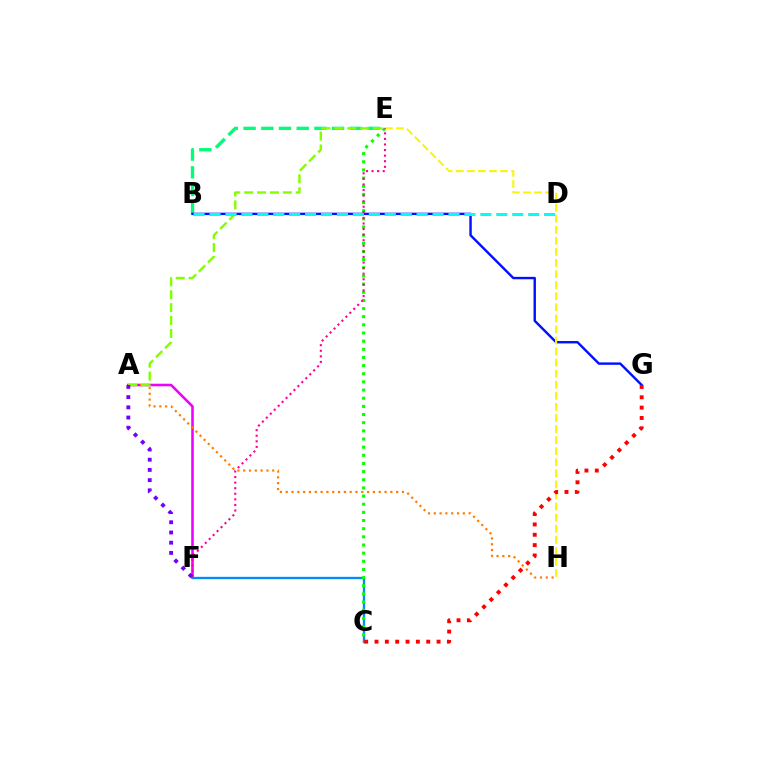{('A', 'F'): [{'color': '#ee00ff', 'line_style': 'solid', 'thickness': 1.85}, {'color': '#7200ff', 'line_style': 'dotted', 'thickness': 2.77}], ('C', 'F'): [{'color': '#008cff', 'line_style': 'solid', 'thickness': 1.68}], ('B', 'E'): [{'color': '#00ff74', 'line_style': 'dashed', 'thickness': 2.41}], ('B', 'G'): [{'color': '#0010ff', 'line_style': 'solid', 'thickness': 1.73}], ('E', 'H'): [{'color': '#fcf500', 'line_style': 'dashed', 'thickness': 1.5}], ('C', 'E'): [{'color': '#08ff00', 'line_style': 'dotted', 'thickness': 2.22}], ('A', 'H'): [{'color': '#ff7c00', 'line_style': 'dotted', 'thickness': 1.58}], ('A', 'E'): [{'color': '#84ff00', 'line_style': 'dashed', 'thickness': 1.75}], ('B', 'D'): [{'color': '#00fff6', 'line_style': 'dashed', 'thickness': 2.16}], ('E', 'F'): [{'color': '#ff0094', 'line_style': 'dotted', 'thickness': 1.52}], ('C', 'G'): [{'color': '#ff0000', 'line_style': 'dotted', 'thickness': 2.81}]}